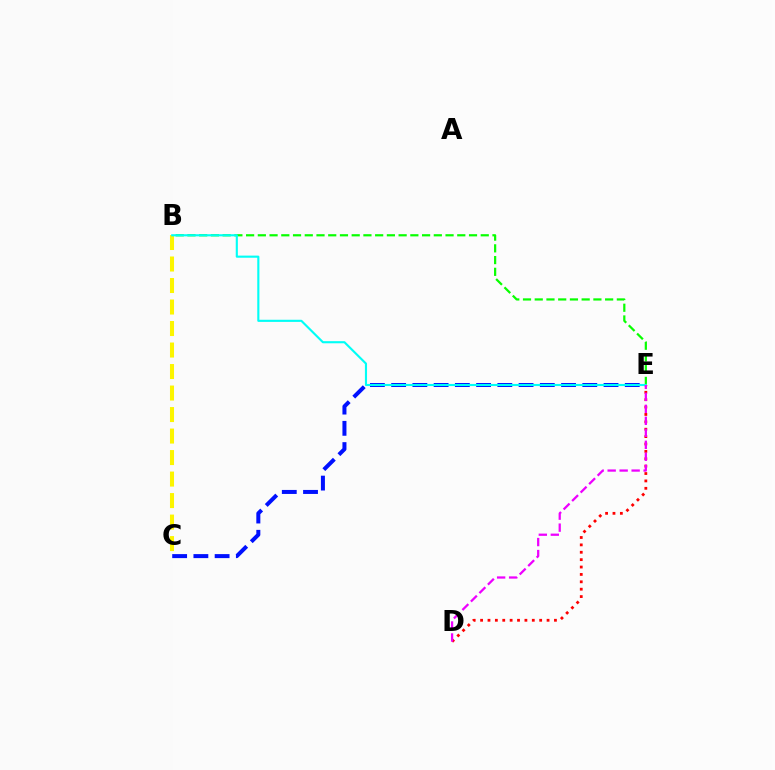{('C', 'E'): [{'color': '#0010ff', 'line_style': 'dashed', 'thickness': 2.89}], ('D', 'E'): [{'color': '#ff0000', 'line_style': 'dotted', 'thickness': 2.01}, {'color': '#ee00ff', 'line_style': 'dashed', 'thickness': 1.63}], ('B', 'C'): [{'color': '#fcf500', 'line_style': 'dashed', 'thickness': 2.92}], ('B', 'E'): [{'color': '#08ff00', 'line_style': 'dashed', 'thickness': 1.59}, {'color': '#00fff6', 'line_style': 'solid', 'thickness': 1.53}]}